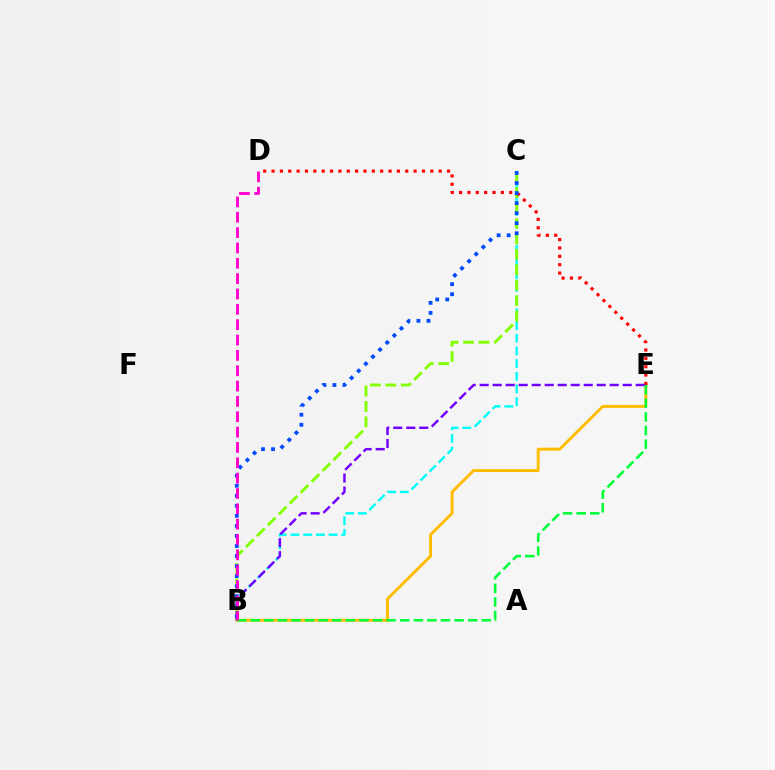{('B', 'E'): [{'color': '#ffbd00', 'line_style': 'solid', 'thickness': 2.11}, {'color': '#7200ff', 'line_style': 'dashed', 'thickness': 1.77}, {'color': '#00ff39', 'line_style': 'dashed', 'thickness': 1.85}], ('B', 'C'): [{'color': '#00fff6', 'line_style': 'dashed', 'thickness': 1.72}, {'color': '#84ff00', 'line_style': 'dashed', 'thickness': 2.1}, {'color': '#004bff', 'line_style': 'dotted', 'thickness': 2.73}], ('D', 'E'): [{'color': '#ff0000', 'line_style': 'dotted', 'thickness': 2.27}], ('B', 'D'): [{'color': '#ff00cf', 'line_style': 'dashed', 'thickness': 2.08}]}